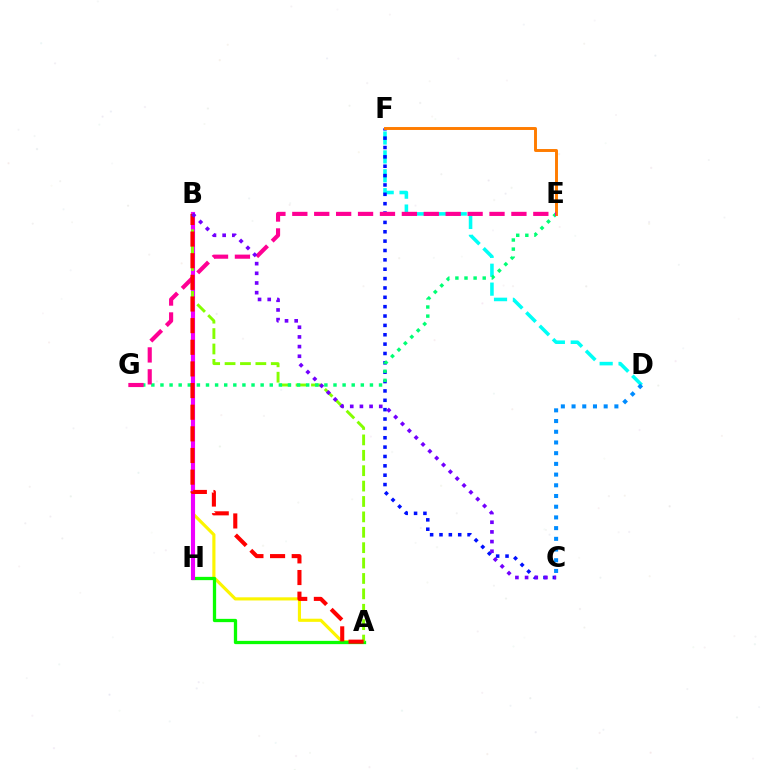{('A', 'B'): [{'color': '#fcf500', 'line_style': 'solid', 'thickness': 2.26}, {'color': '#84ff00', 'line_style': 'dashed', 'thickness': 2.09}, {'color': '#ff0000', 'line_style': 'dashed', 'thickness': 2.94}], ('D', 'F'): [{'color': '#00fff6', 'line_style': 'dashed', 'thickness': 2.57}], ('C', 'F'): [{'color': '#0010ff', 'line_style': 'dotted', 'thickness': 2.54}], ('A', 'H'): [{'color': '#08ff00', 'line_style': 'solid', 'thickness': 2.36}], ('B', 'H'): [{'color': '#ee00ff', 'line_style': 'solid', 'thickness': 2.96}], ('E', 'G'): [{'color': '#00ff74', 'line_style': 'dotted', 'thickness': 2.47}, {'color': '#ff0094', 'line_style': 'dashed', 'thickness': 2.98}], ('E', 'F'): [{'color': '#ff7c00', 'line_style': 'solid', 'thickness': 2.12}], ('C', 'D'): [{'color': '#008cff', 'line_style': 'dotted', 'thickness': 2.91}], ('B', 'C'): [{'color': '#7200ff', 'line_style': 'dotted', 'thickness': 2.63}]}